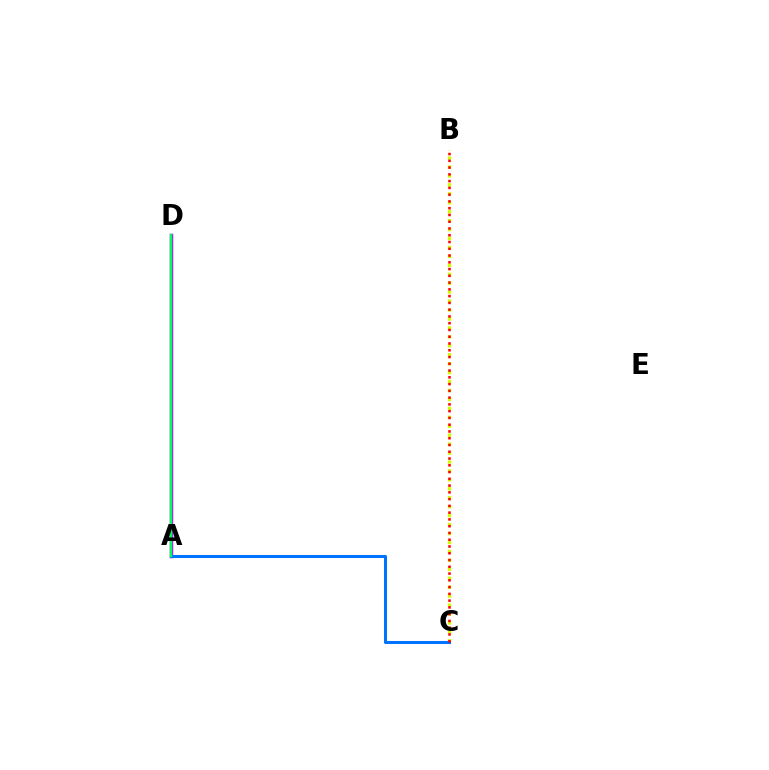{('A', 'D'): [{'color': '#b900ff', 'line_style': 'solid', 'thickness': 2.51}, {'color': '#00ff5c', 'line_style': 'solid', 'thickness': 1.77}], ('B', 'C'): [{'color': '#d1ff00', 'line_style': 'dotted', 'thickness': 2.43}, {'color': '#ff0000', 'line_style': 'dotted', 'thickness': 1.84}], ('A', 'C'): [{'color': '#0074ff', 'line_style': 'solid', 'thickness': 2.19}]}